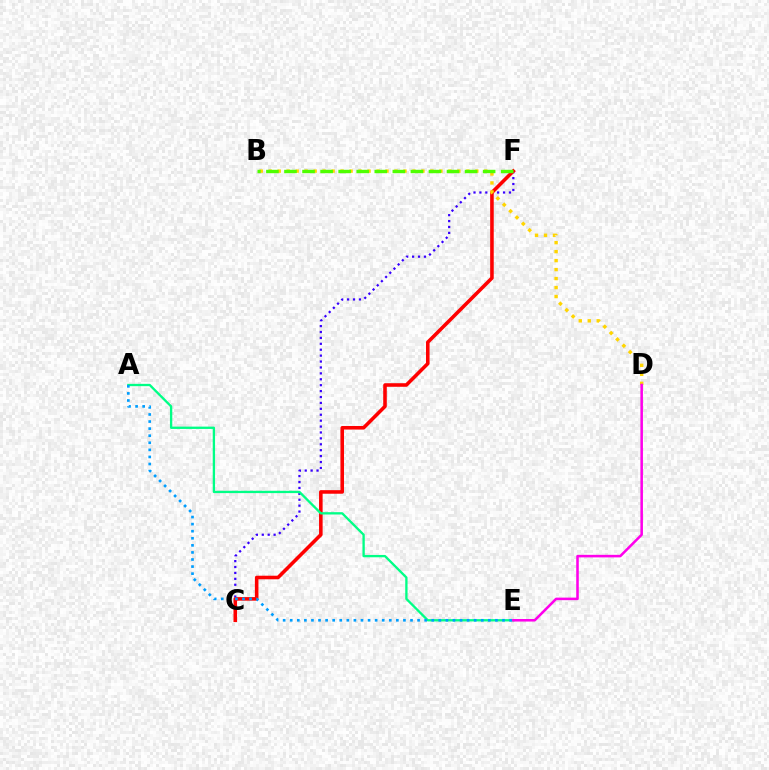{('C', 'F'): [{'color': '#3700ff', 'line_style': 'dotted', 'thickness': 1.61}, {'color': '#ff0000', 'line_style': 'solid', 'thickness': 2.57}], ('A', 'E'): [{'color': '#00ff86', 'line_style': 'solid', 'thickness': 1.67}, {'color': '#009eff', 'line_style': 'dotted', 'thickness': 1.92}], ('B', 'D'): [{'color': '#ffd500', 'line_style': 'dotted', 'thickness': 2.44}], ('B', 'F'): [{'color': '#4fff00', 'line_style': 'dashed', 'thickness': 2.45}], ('D', 'E'): [{'color': '#ff00ed', 'line_style': 'solid', 'thickness': 1.84}]}